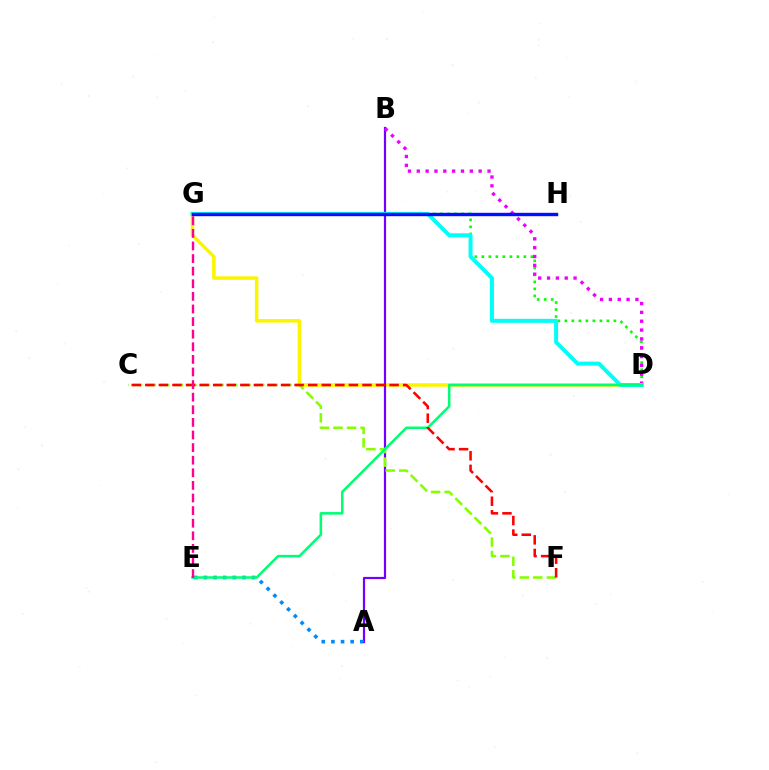{('D', 'G'): [{'color': '#fcf500', 'line_style': 'solid', 'thickness': 2.53}, {'color': '#08ff00', 'line_style': 'dotted', 'thickness': 1.9}, {'color': '#00fff6', 'line_style': 'solid', 'thickness': 2.85}], ('G', 'H'): [{'color': '#ff7c00', 'line_style': 'dashed', 'thickness': 1.86}, {'color': '#0010ff', 'line_style': 'solid', 'thickness': 2.45}], ('A', 'B'): [{'color': '#7200ff', 'line_style': 'solid', 'thickness': 1.58}], ('B', 'D'): [{'color': '#ee00ff', 'line_style': 'dotted', 'thickness': 2.4}], ('A', 'E'): [{'color': '#008cff', 'line_style': 'dotted', 'thickness': 2.62}], ('C', 'F'): [{'color': '#84ff00', 'line_style': 'dashed', 'thickness': 1.84}, {'color': '#ff0000', 'line_style': 'dashed', 'thickness': 1.84}], ('D', 'E'): [{'color': '#00ff74', 'line_style': 'solid', 'thickness': 1.84}], ('E', 'G'): [{'color': '#ff0094', 'line_style': 'dashed', 'thickness': 1.71}]}